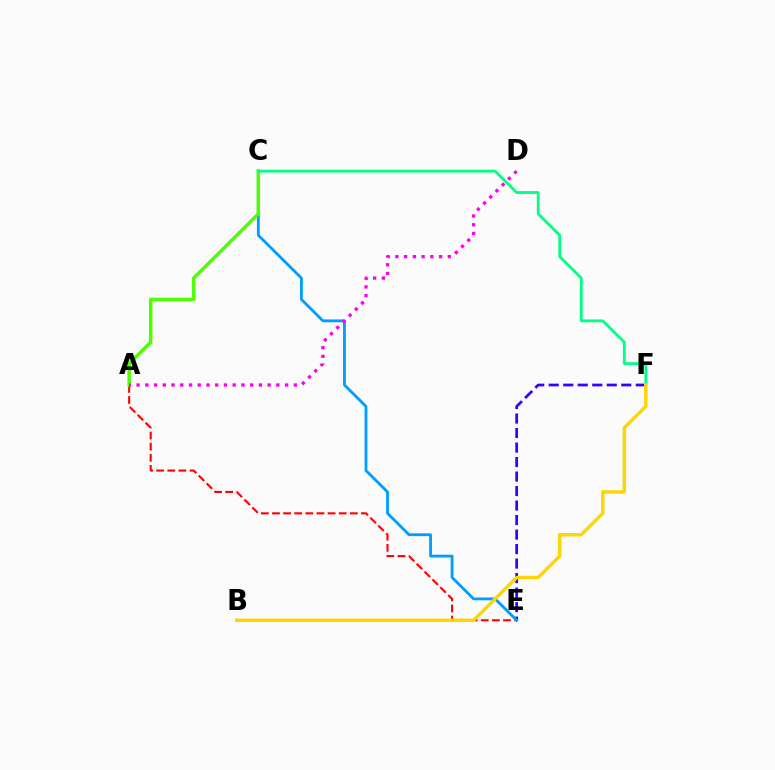{('A', 'E'): [{'color': '#ff0000', 'line_style': 'dashed', 'thickness': 1.51}], ('E', 'F'): [{'color': '#3700ff', 'line_style': 'dashed', 'thickness': 1.97}], ('C', 'E'): [{'color': '#009eff', 'line_style': 'solid', 'thickness': 2.03}], ('A', 'C'): [{'color': '#4fff00', 'line_style': 'solid', 'thickness': 2.5}], ('A', 'D'): [{'color': '#ff00ed', 'line_style': 'dotted', 'thickness': 2.37}], ('C', 'F'): [{'color': '#00ff86', 'line_style': 'solid', 'thickness': 2.03}], ('B', 'F'): [{'color': '#ffd500', 'line_style': 'solid', 'thickness': 2.46}]}